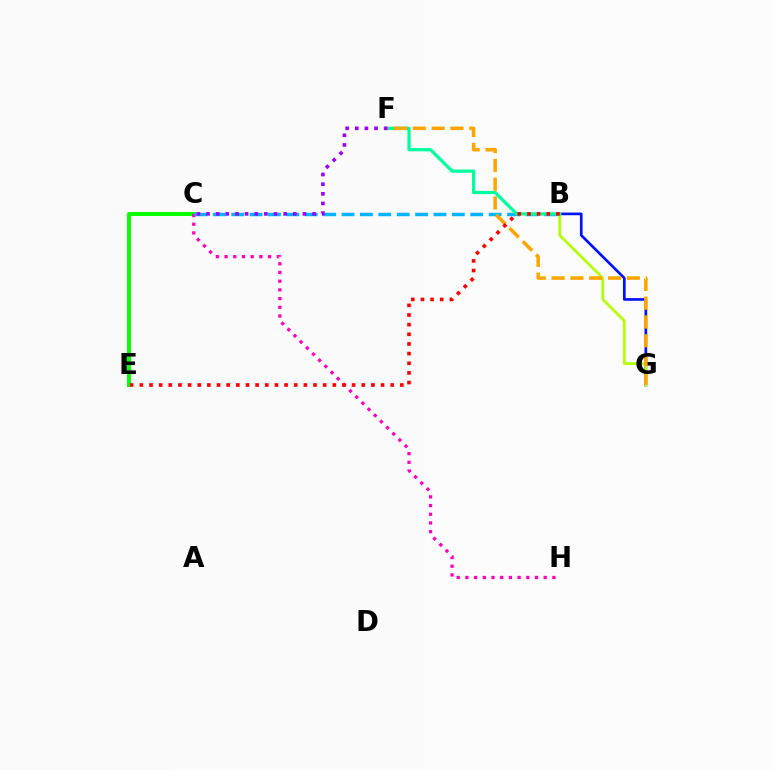{('C', 'E'): [{'color': '#08ff00', 'line_style': 'solid', 'thickness': 2.85}], ('B', 'G'): [{'color': '#0010ff', 'line_style': 'solid', 'thickness': 1.92}, {'color': '#b3ff00', 'line_style': 'solid', 'thickness': 1.97}], ('C', 'H'): [{'color': '#ff00bd', 'line_style': 'dotted', 'thickness': 2.36}], ('B', 'C'): [{'color': '#00b5ff', 'line_style': 'dashed', 'thickness': 2.5}], ('B', 'F'): [{'color': '#00ff9d', 'line_style': 'solid', 'thickness': 2.34}], ('F', 'G'): [{'color': '#ffa500', 'line_style': 'dashed', 'thickness': 2.56}], ('B', 'E'): [{'color': '#ff0000', 'line_style': 'dotted', 'thickness': 2.62}], ('C', 'F'): [{'color': '#9b00ff', 'line_style': 'dotted', 'thickness': 2.62}]}